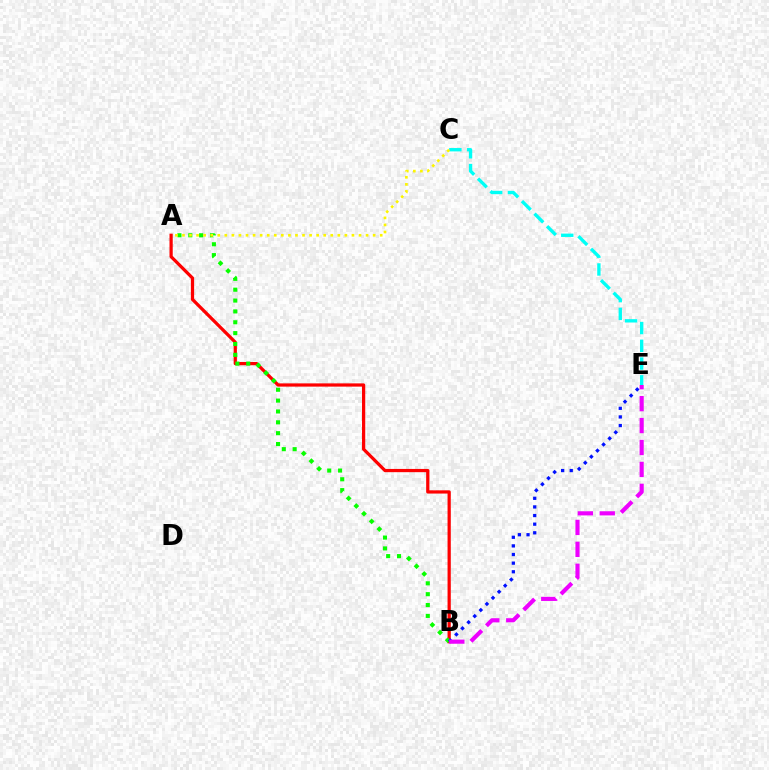{('A', 'B'): [{'color': '#ff0000', 'line_style': 'solid', 'thickness': 2.33}, {'color': '#08ff00', 'line_style': 'dotted', 'thickness': 2.95}], ('C', 'E'): [{'color': '#00fff6', 'line_style': 'dashed', 'thickness': 2.41}], ('B', 'E'): [{'color': '#0010ff', 'line_style': 'dotted', 'thickness': 2.34}, {'color': '#ee00ff', 'line_style': 'dashed', 'thickness': 2.98}], ('A', 'C'): [{'color': '#fcf500', 'line_style': 'dotted', 'thickness': 1.92}]}